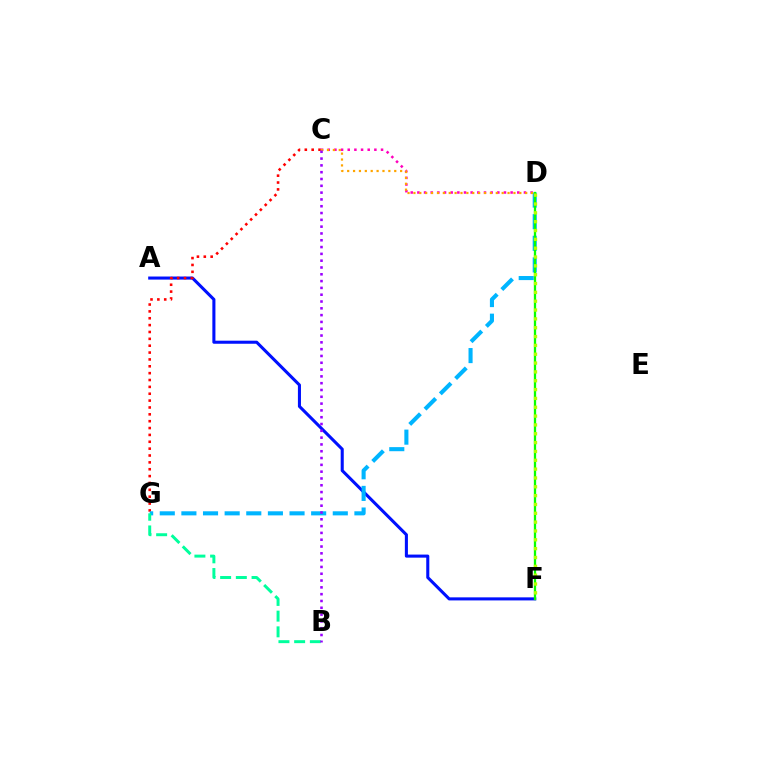{('A', 'F'): [{'color': '#0010ff', 'line_style': 'solid', 'thickness': 2.21}], ('C', 'G'): [{'color': '#ff0000', 'line_style': 'dotted', 'thickness': 1.86}], ('D', 'G'): [{'color': '#00b5ff', 'line_style': 'dashed', 'thickness': 2.94}], ('C', 'D'): [{'color': '#ff00bd', 'line_style': 'dotted', 'thickness': 1.81}, {'color': '#ffa500', 'line_style': 'dotted', 'thickness': 1.6}], ('D', 'F'): [{'color': '#08ff00', 'line_style': 'solid', 'thickness': 1.65}, {'color': '#b3ff00', 'line_style': 'dotted', 'thickness': 2.4}], ('B', 'G'): [{'color': '#00ff9d', 'line_style': 'dashed', 'thickness': 2.13}], ('B', 'C'): [{'color': '#9b00ff', 'line_style': 'dotted', 'thickness': 1.85}]}